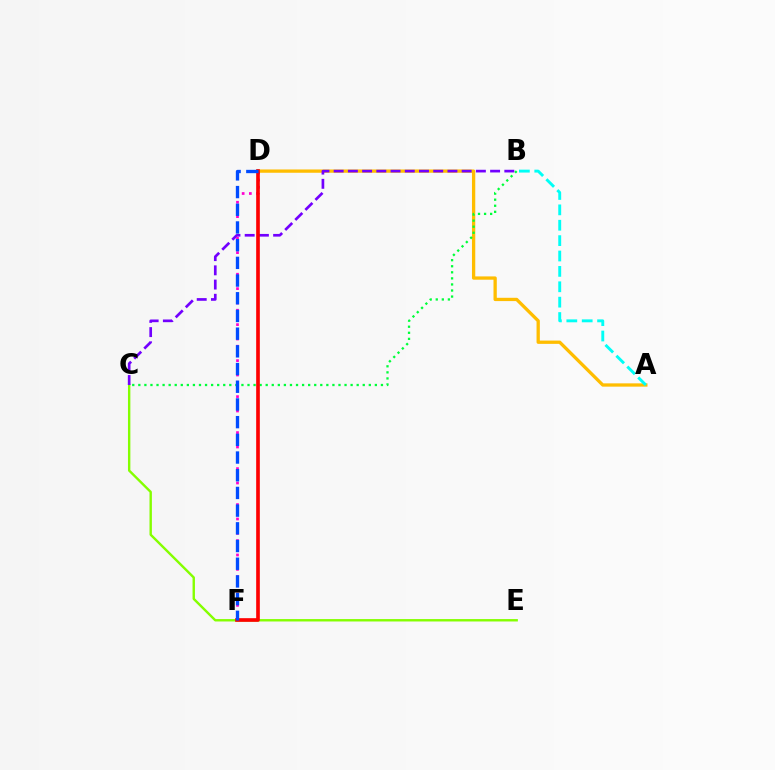{('A', 'D'): [{'color': '#ffbd00', 'line_style': 'solid', 'thickness': 2.37}], ('C', 'E'): [{'color': '#84ff00', 'line_style': 'solid', 'thickness': 1.72}], ('B', 'C'): [{'color': '#7200ff', 'line_style': 'dashed', 'thickness': 1.93}, {'color': '#00ff39', 'line_style': 'dotted', 'thickness': 1.65}], ('D', 'F'): [{'color': '#ff00cf', 'line_style': 'dotted', 'thickness': 1.96}, {'color': '#ff0000', 'line_style': 'solid', 'thickness': 2.63}, {'color': '#004bff', 'line_style': 'dashed', 'thickness': 2.4}], ('A', 'B'): [{'color': '#00fff6', 'line_style': 'dashed', 'thickness': 2.09}]}